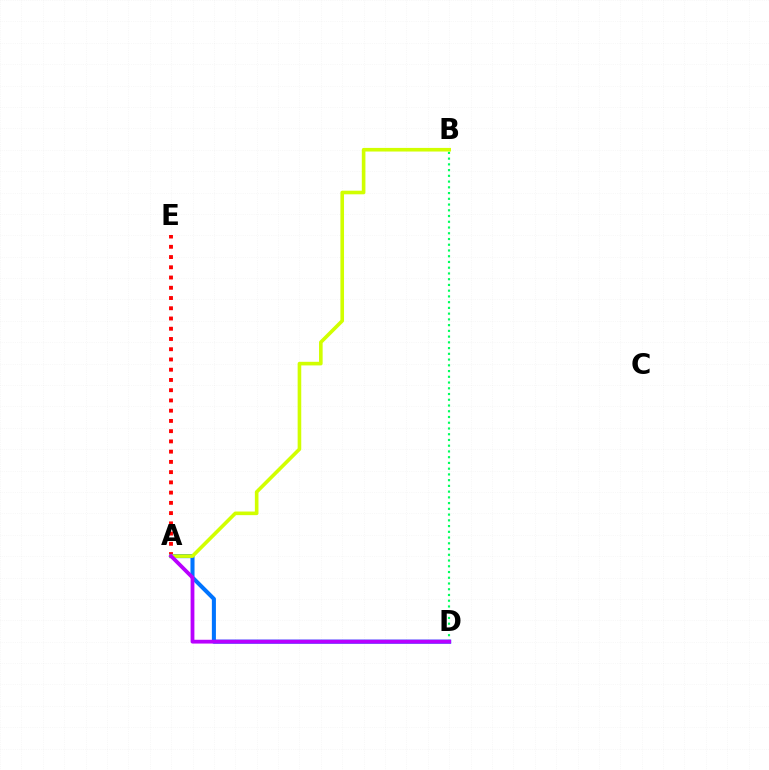{('A', 'E'): [{'color': '#ff0000', 'line_style': 'dotted', 'thickness': 2.78}], ('A', 'D'): [{'color': '#0074ff', 'line_style': 'solid', 'thickness': 2.92}, {'color': '#b900ff', 'line_style': 'solid', 'thickness': 2.73}], ('B', 'D'): [{'color': '#00ff5c', 'line_style': 'dotted', 'thickness': 1.56}], ('A', 'B'): [{'color': '#d1ff00', 'line_style': 'solid', 'thickness': 2.6}]}